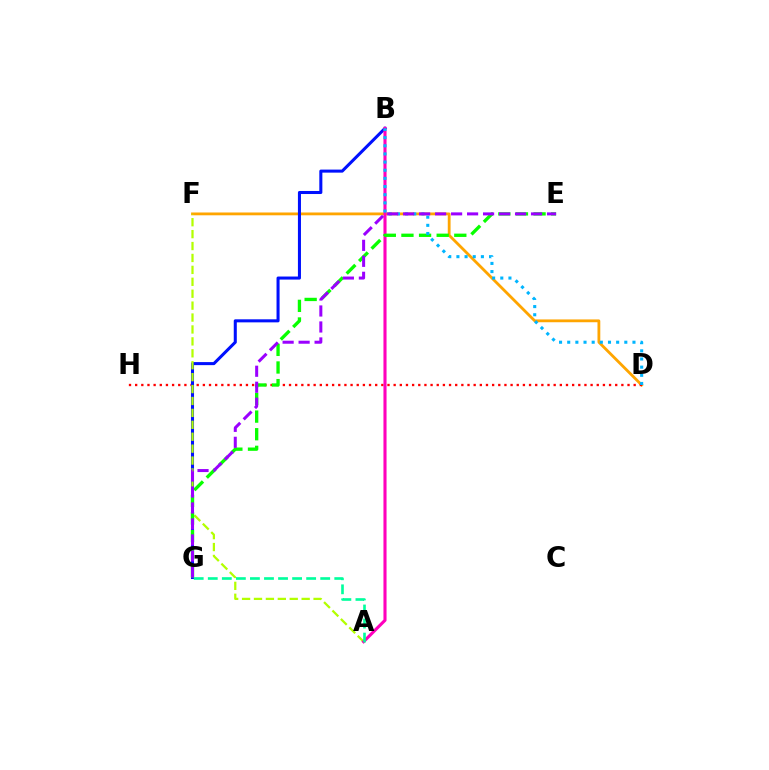{('D', 'F'): [{'color': '#ffa500', 'line_style': 'solid', 'thickness': 2.02}], ('D', 'H'): [{'color': '#ff0000', 'line_style': 'dotted', 'thickness': 1.67}], ('B', 'G'): [{'color': '#0010ff', 'line_style': 'solid', 'thickness': 2.19}], ('A', 'F'): [{'color': '#b3ff00', 'line_style': 'dashed', 'thickness': 1.62}], ('A', 'B'): [{'color': '#ff00bd', 'line_style': 'solid', 'thickness': 2.23}], ('E', 'G'): [{'color': '#08ff00', 'line_style': 'dashed', 'thickness': 2.39}, {'color': '#9b00ff', 'line_style': 'dashed', 'thickness': 2.17}], ('B', 'D'): [{'color': '#00b5ff', 'line_style': 'dotted', 'thickness': 2.22}], ('A', 'G'): [{'color': '#00ff9d', 'line_style': 'dashed', 'thickness': 1.91}]}